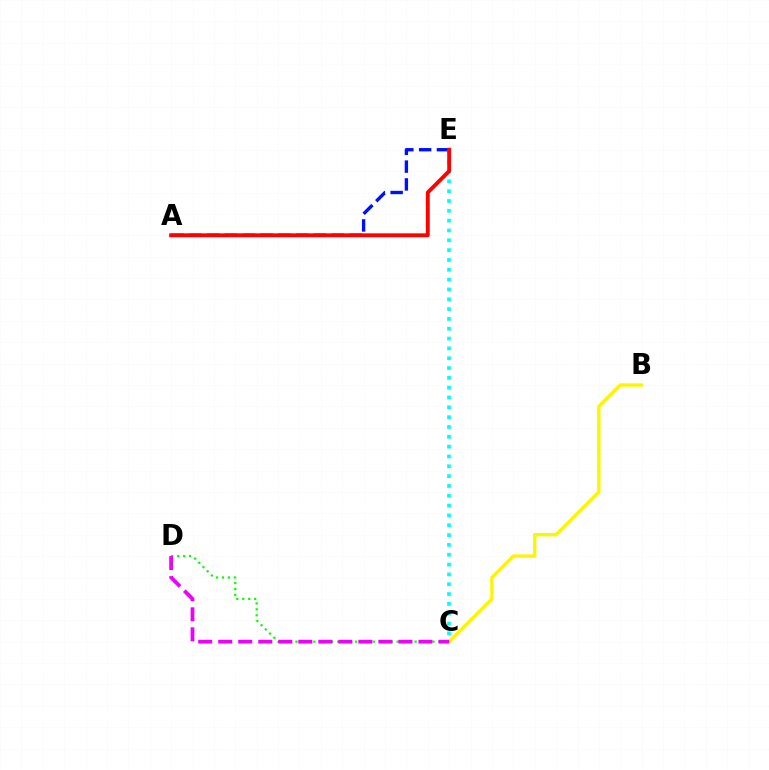{('A', 'E'): [{'color': '#0010ff', 'line_style': 'dashed', 'thickness': 2.42}, {'color': '#ff0000', 'line_style': 'solid', 'thickness': 2.8}], ('C', 'E'): [{'color': '#00fff6', 'line_style': 'dotted', 'thickness': 2.67}], ('C', 'D'): [{'color': '#08ff00', 'line_style': 'dotted', 'thickness': 1.62}, {'color': '#ee00ff', 'line_style': 'dashed', 'thickness': 2.72}], ('B', 'C'): [{'color': '#fcf500', 'line_style': 'solid', 'thickness': 2.44}]}